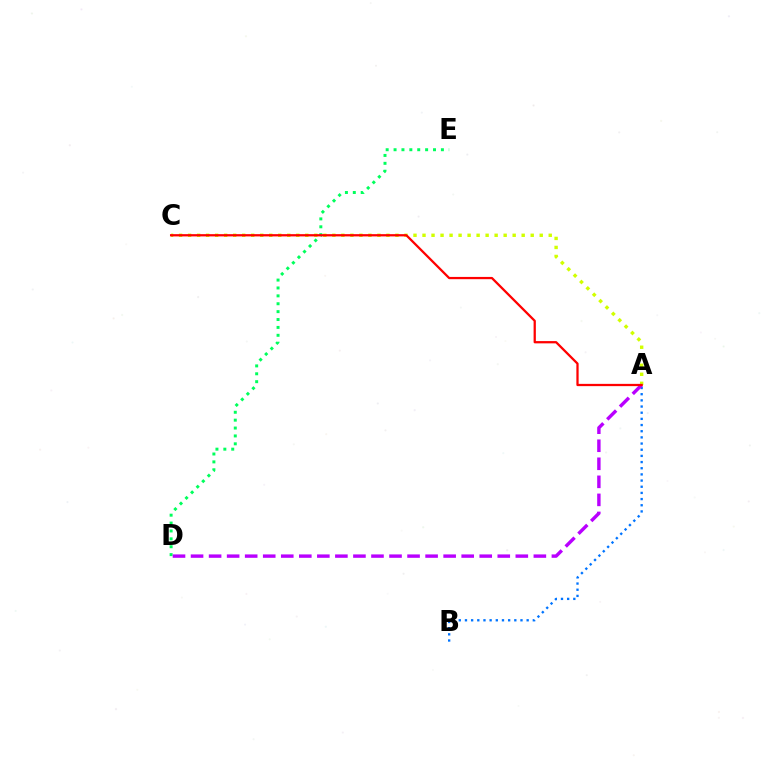{('A', 'B'): [{'color': '#0074ff', 'line_style': 'dotted', 'thickness': 1.68}], ('D', 'E'): [{'color': '#00ff5c', 'line_style': 'dotted', 'thickness': 2.14}], ('A', 'D'): [{'color': '#b900ff', 'line_style': 'dashed', 'thickness': 2.45}], ('A', 'C'): [{'color': '#d1ff00', 'line_style': 'dotted', 'thickness': 2.45}, {'color': '#ff0000', 'line_style': 'solid', 'thickness': 1.63}]}